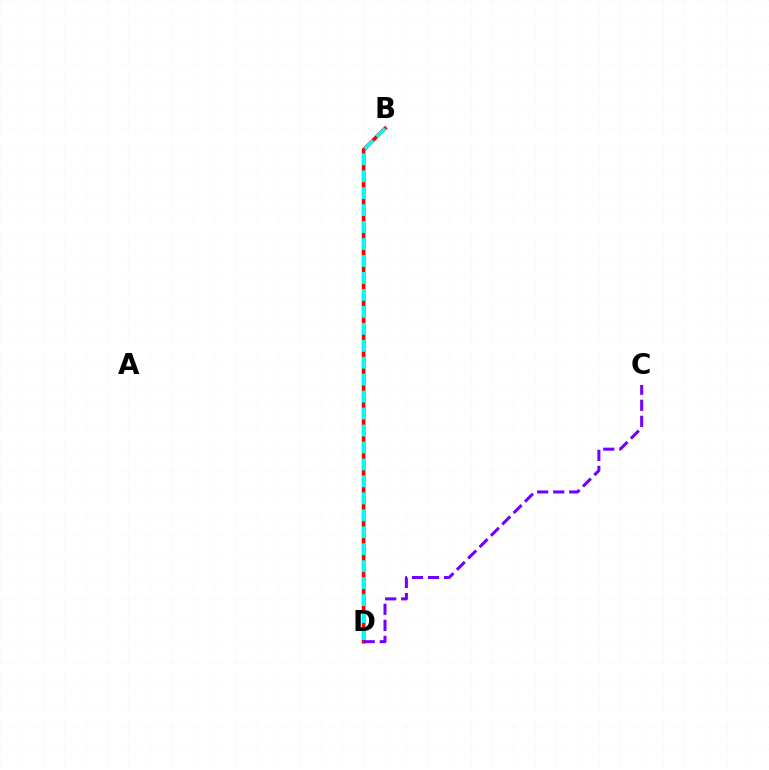{('B', 'D'): [{'color': '#84ff00', 'line_style': 'dashed', 'thickness': 1.54}, {'color': '#ff0000', 'line_style': 'solid', 'thickness': 2.62}, {'color': '#00fff6', 'line_style': 'dashed', 'thickness': 2.3}], ('C', 'D'): [{'color': '#7200ff', 'line_style': 'dashed', 'thickness': 2.18}]}